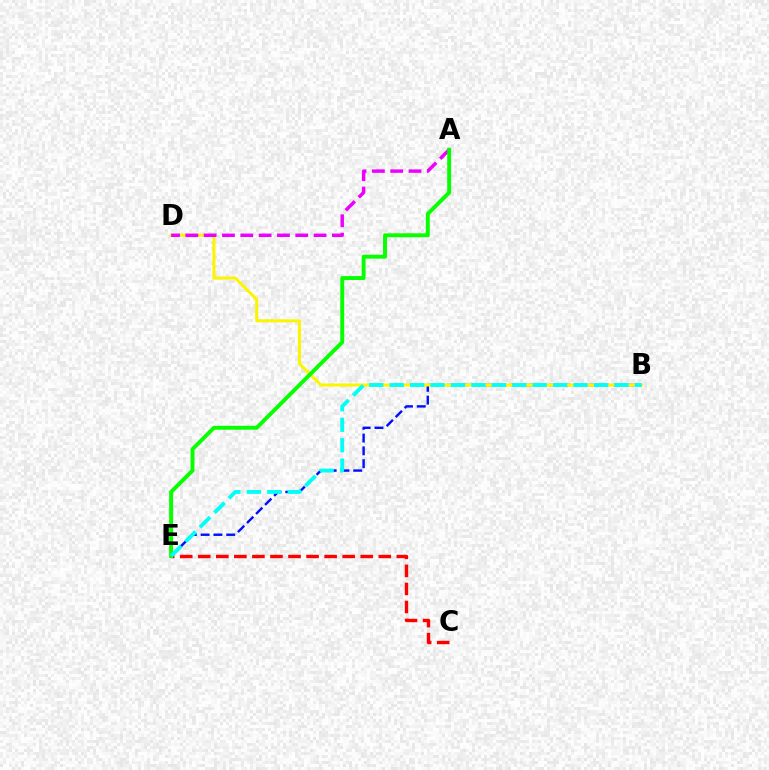{('C', 'E'): [{'color': '#ff0000', 'line_style': 'dashed', 'thickness': 2.45}], ('B', 'E'): [{'color': '#0010ff', 'line_style': 'dashed', 'thickness': 1.74}, {'color': '#00fff6', 'line_style': 'dashed', 'thickness': 2.78}], ('B', 'D'): [{'color': '#fcf500', 'line_style': 'solid', 'thickness': 2.19}], ('A', 'D'): [{'color': '#ee00ff', 'line_style': 'dashed', 'thickness': 2.49}], ('A', 'E'): [{'color': '#08ff00', 'line_style': 'solid', 'thickness': 2.82}]}